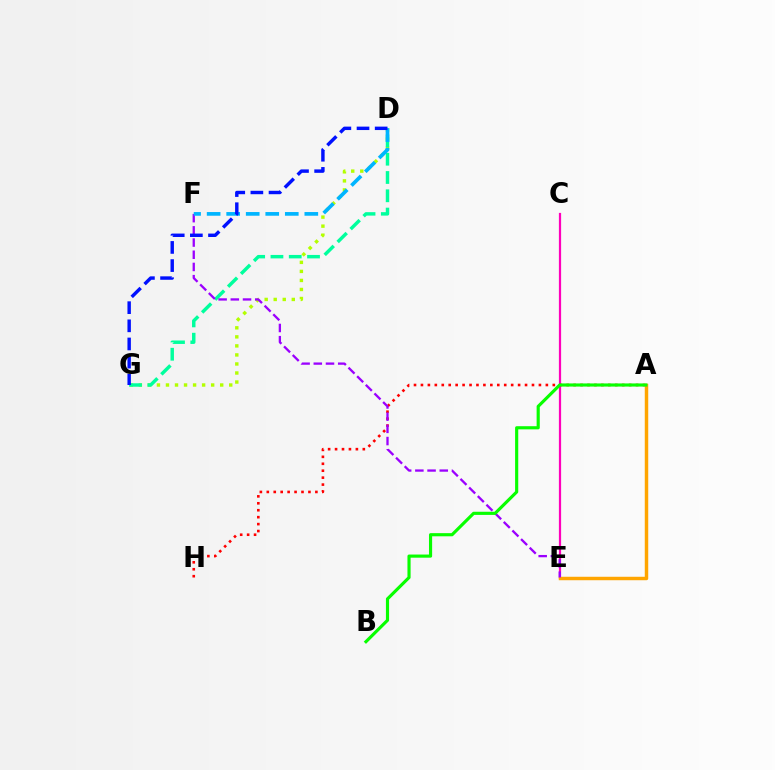{('D', 'G'): [{'color': '#b3ff00', 'line_style': 'dotted', 'thickness': 2.46}, {'color': '#00ff9d', 'line_style': 'dashed', 'thickness': 2.48}, {'color': '#0010ff', 'line_style': 'dashed', 'thickness': 2.47}], ('C', 'E'): [{'color': '#ff00bd', 'line_style': 'solid', 'thickness': 1.6}], ('A', 'H'): [{'color': '#ff0000', 'line_style': 'dotted', 'thickness': 1.89}], ('A', 'E'): [{'color': '#ffa500', 'line_style': 'solid', 'thickness': 2.49}], ('E', 'F'): [{'color': '#9b00ff', 'line_style': 'dashed', 'thickness': 1.66}], ('D', 'F'): [{'color': '#00b5ff', 'line_style': 'dashed', 'thickness': 2.65}], ('A', 'B'): [{'color': '#08ff00', 'line_style': 'solid', 'thickness': 2.27}]}